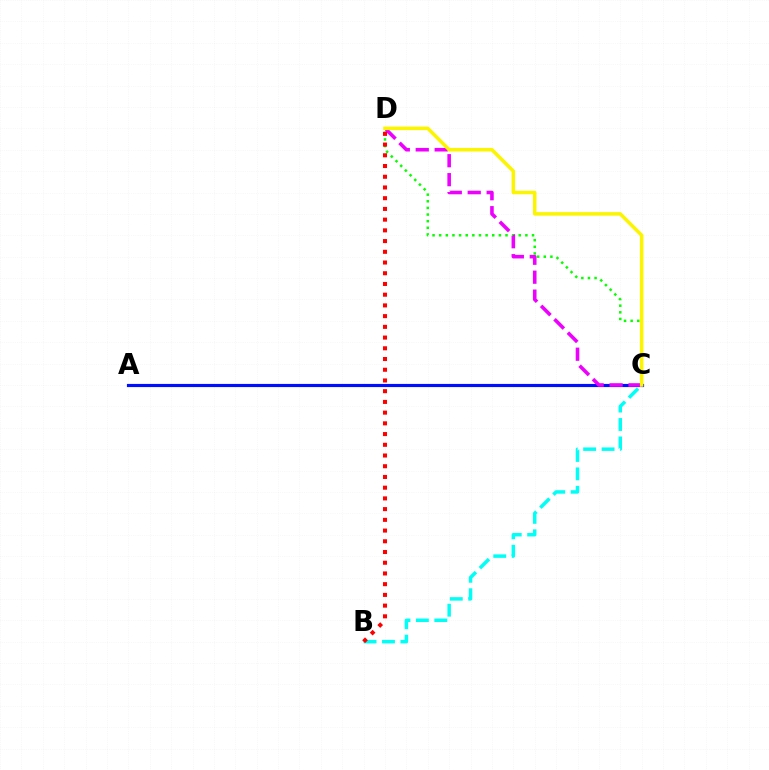{('B', 'C'): [{'color': '#00fff6', 'line_style': 'dashed', 'thickness': 2.5}], ('C', 'D'): [{'color': '#08ff00', 'line_style': 'dotted', 'thickness': 1.8}, {'color': '#ee00ff', 'line_style': 'dashed', 'thickness': 2.57}, {'color': '#fcf500', 'line_style': 'solid', 'thickness': 2.53}], ('A', 'C'): [{'color': '#0010ff', 'line_style': 'solid', 'thickness': 2.27}], ('B', 'D'): [{'color': '#ff0000', 'line_style': 'dotted', 'thickness': 2.91}]}